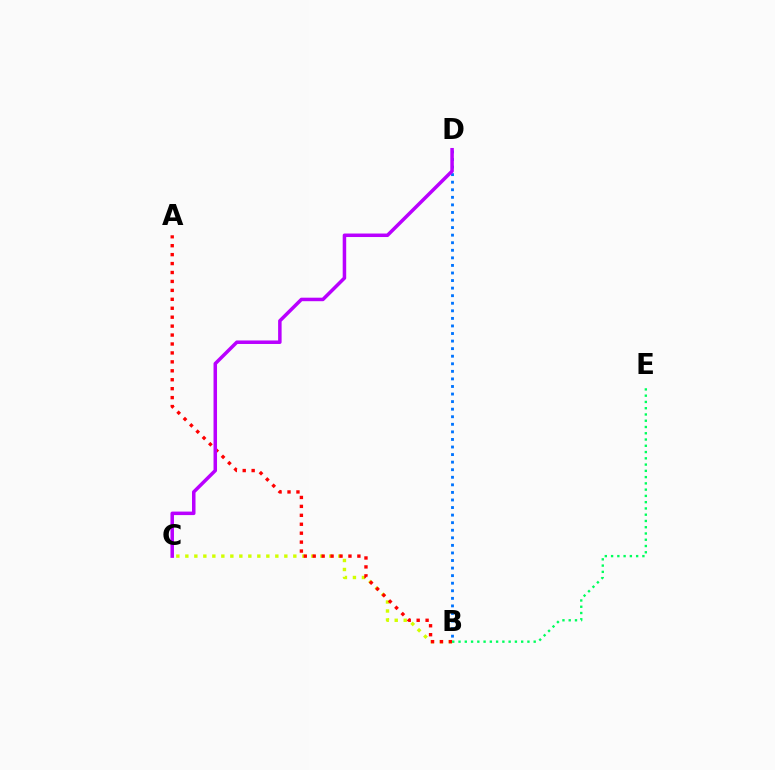{('B', 'D'): [{'color': '#0074ff', 'line_style': 'dotted', 'thickness': 2.06}], ('B', 'C'): [{'color': '#d1ff00', 'line_style': 'dotted', 'thickness': 2.44}], ('A', 'B'): [{'color': '#ff0000', 'line_style': 'dotted', 'thickness': 2.43}], ('C', 'D'): [{'color': '#b900ff', 'line_style': 'solid', 'thickness': 2.52}], ('B', 'E'): [{'color': '#00ff5c', 'line_style': 'dotted', 'thickness': 1.7}]}